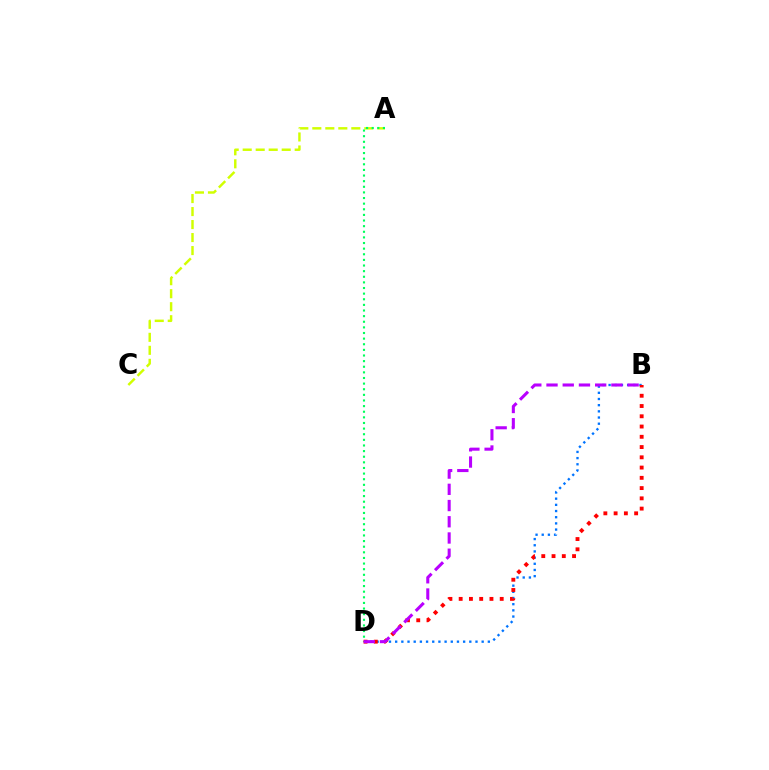{('A', 'C'): [{'color': '#d1ff00', 'line_style': 'dashed', 'thickness': 1.77}], ('A', 'D'): [{'color': '#00ff5c', 'line_style': 'dotted', 'thickness': 1.53}], ('B', 'D'): [{'color': '#0074ff', 'line_style': 'dotted', 'thickness': 1.68}, {'color': '#ff0000', 'line_style': 'dotted', 'thickness': 2.79}, {'color': '#b900ff', 'line_style': 'dashed', 'thickness': 2.2}]}